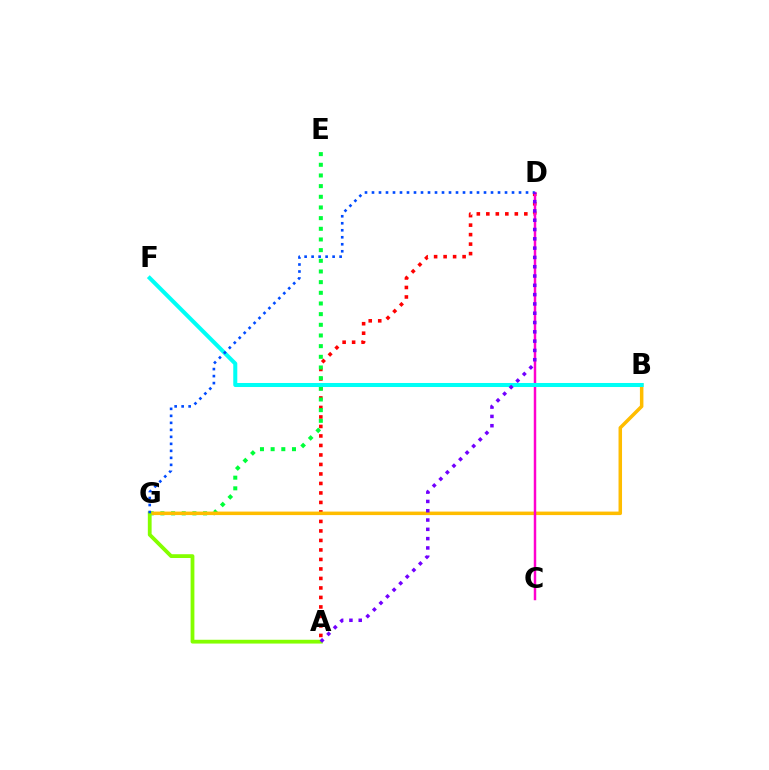{('A', 'D'): [{'color': '#ff0000', 'line_style': 'dotted', 'thickness': 2.58}, {'color': '#7200ff', 'line_style': 'dotted', 'thickness': 2.53}], ('E', 'G'): [{'color': '#00ff39', 'line_style': 'dotted', 'thickness': 2.9}], ('B', 'G'): [{'color': '#ffbd00', 'line_style': 'solid', 'thickness': 2.52}], ('C', 'D'): [{'color': '#ff00cf', 'line_style': 'solid', 'thickness': 1.78}], ('A', 'G'): [{'color': '#84ff00', 'line_style': 'solid', 'thickness': 2.73}], ('B', 'F'): [{'color': '#00fff6', 'line_style': 'solid', 'thickness': 2.9}], ('D', 'G'): [{'color': '#004bff', 'line_style': 'dotted', 'thickness': 1.9}]}